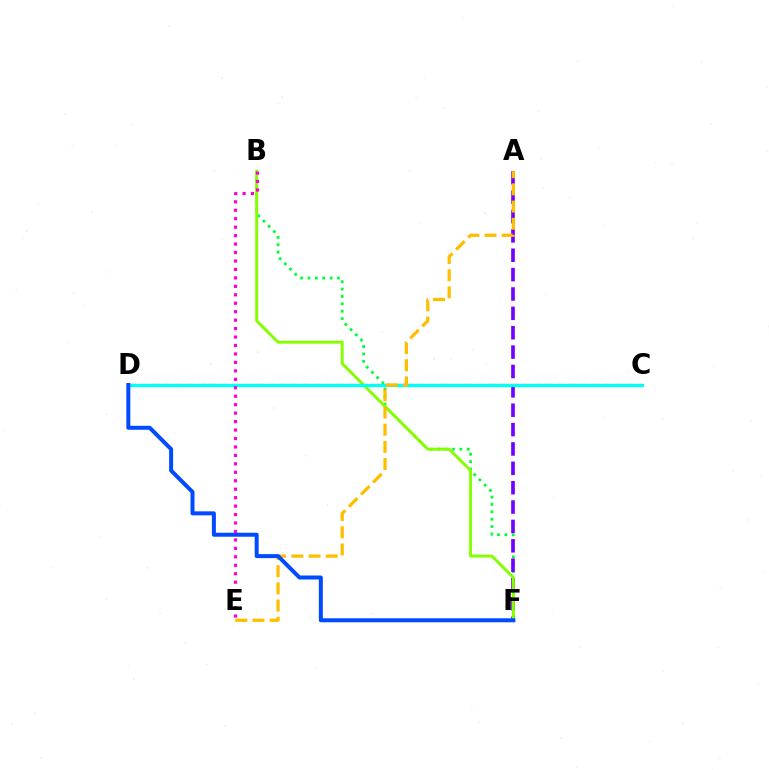{('C', 'D'): [{'color': '#ff0000', 'line_style': 'dashed', 'thickness': 1.57}, {'color': '#00fff6', 'line_style': 'solid', 'thickness': 2.35}], ('B', 'F'): [{'color': '#00ff39', 'line_style': 'dotted', 'thickness': 2.0}, {'color': '#84ff00', 'line_style': 'solid', 'thickness': 2.11}], ('A', 'F'): [{'color': '#7200ff', 'line_style': 'dashed', 'thickness': 2.63}], ('A', 'E'): [{'color': '#ffbd00', 'line_style': 'dashed', 'thickness': 2.33}], ('D', 'F'): [{'color': '#004bff', 'line_style': 'solid', 'thickness': 2.87}], ('B', 'E'): [{'color': '#ff00cf', 'line_style': 'dotted', 'thickness': 2.3}]}